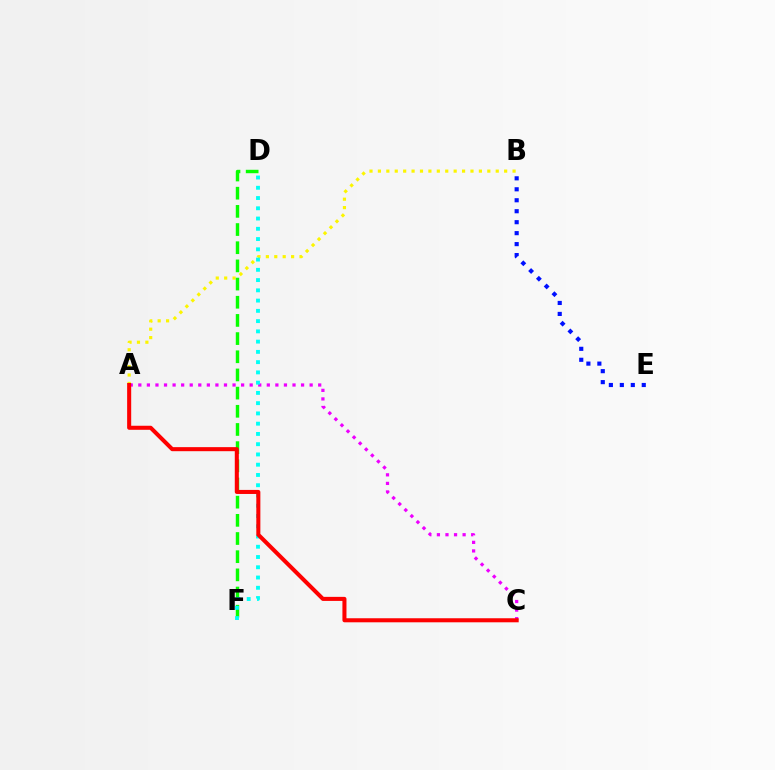{('A', 'C'): [{'color': '#ee00ff', 'line_style': 'dotted', 'thickness': 2.33}, {'color': '#ff0000', 'line_style': 'solid', 'thickness': 2.92}], ('A', 'B'): [{'color': '#fcf500', 'line_style': 'dotted', 'thickness': 2.29}], ('D', 'F'): [{'color': '#08ff00', 'line_style': 'dashed', 'thickness': 2.47}, {'color': '#00fff6', 'line_style': 'dotted', 'thickness': 2.79}], ('B', 'E'): [{'color': '#0010ff', 'line_style': 'dotted', 'thickness': 2.98}]}